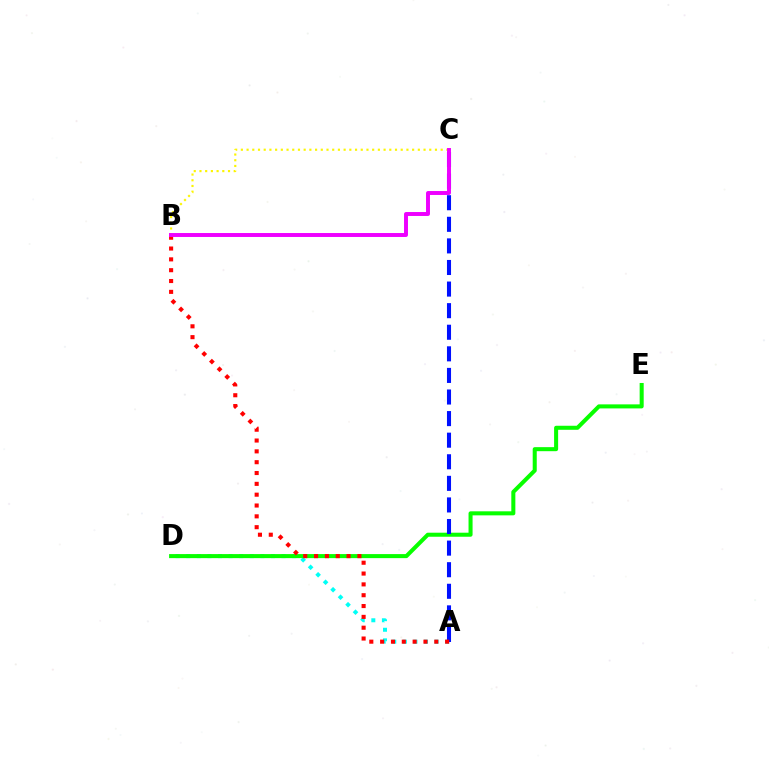{('B', 'C'): [{'color': '#fcf500', 'line_style': 'dotted', 'thickness': 1.55}, {'color': '#ee00ff', 'line_style': 'solid', 'thickness': 2.83}], ('A', 'D'): [{'color': '#00fff6', 'line_style': 'dotted', 'thickness': 2.87}], ('D', 'E'): [{'color': '#08ff00', 'line_style': 'solid', 'thickness': 2.91}], ('A', 'C'): [{'color': '#0010ff', 'line_style': 'dashed', 'thickness': 2.93}], ('A', 'B'): [{'color': '#ff0000', 'line_style': 'dotted', 'thickness': 2.94}]}